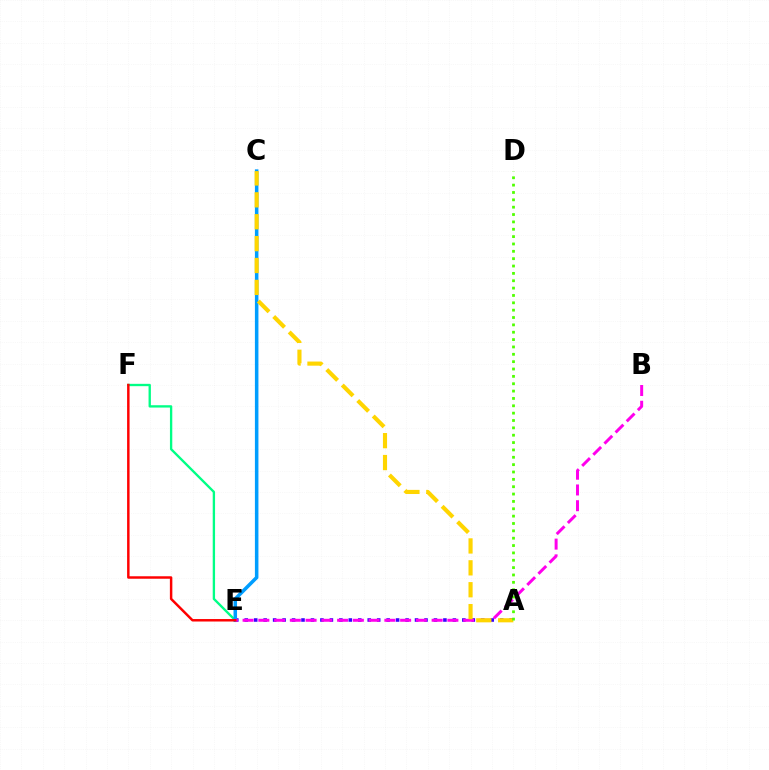{('A', 'E'): [{'color': '#3700ff', 'line_style': 'dotted', 'thickness': 2.57}], ('E', 'F'): [{'color': '#00ff86', 'line_style': 'solid', 'thickness': 1.69}, {'color': '#ff0000', 'line_style': 'solid', 'thickness': 1.78}], ('C', 'E'): [{'color': '#009eff', 'line_style': 'solid', 'thickness': 2.54}], ('B', 'E'): [{'color': '#ff00ed', 'line_style': 'dashed', 'thickness': 2.14}], ('A', 'C'): [{'color': '#ffd500', 'line_style': 'dashed', 'thickness': 2.97}], ('A', 'D'): [{'color': '#4fff00', 'line_style': 'dotted', 'thickness': 2.0}]}